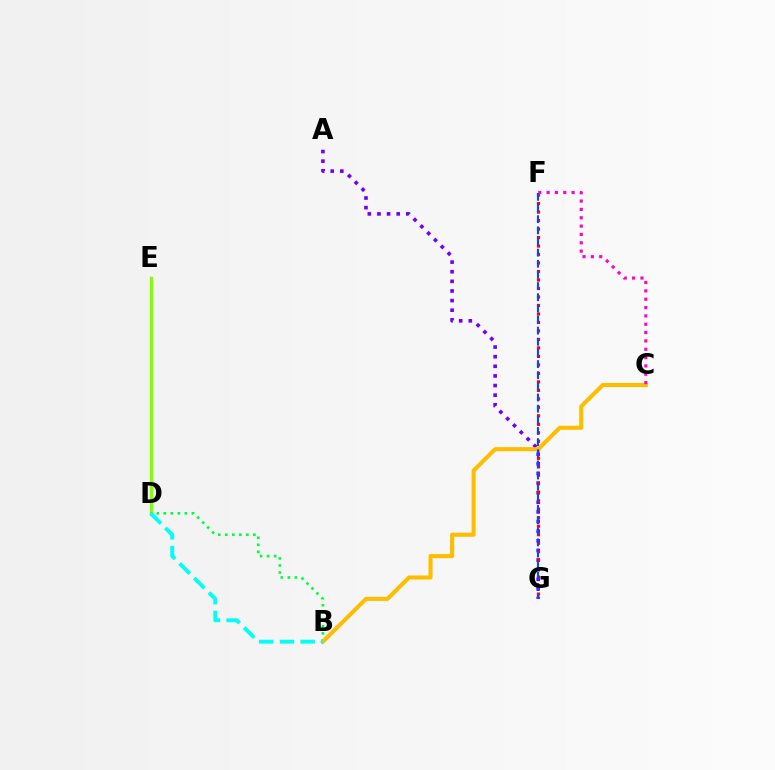{('D', 'E'): [{'color': '#84ff00', 'line_style': 'solid', 'thickness': 2.46}], ('A', 'G'): [{'color': '#7200ff', 'line_style': 'dotted', 'thickness': 2.61}], ('F', 'G'): [{'color': '#ff0000', 'line_style': 'dotted', 'thickness': 2.31}, {'color': '#004bff', 'line_style': 'dashed', 'thickness': 1.51}], ('B', 'D'): [{'color': '#00ff39', 'line_style': 'dotted', 'thickness': 1.91}, {'color': '#00fff6', 'line_style': 'dashed', 'thickness': 2.81}], ('B', 'C'): [{'color': '#ffbd00', 'line_style': 'solid', 'thickness': 2.94}], ('C', 'F'): [{'color': '#ff00cf', 'line_style': 'dotted', 'thickness': 2.27}]}